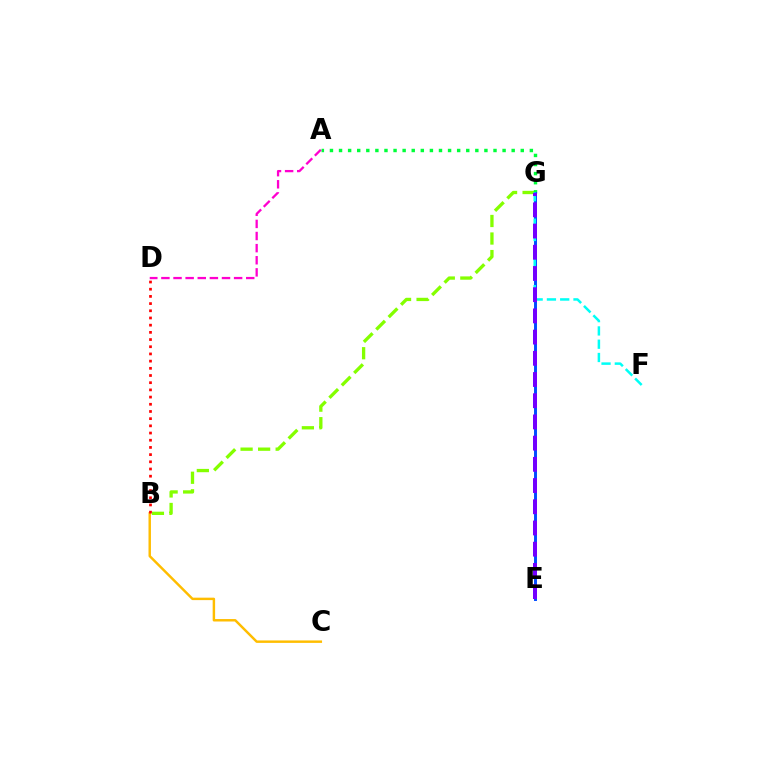{('B', 'G'): [{'color': '#84ff00', 'line_style': 'dashed', 'thickness': 2.38}], ('A', 'G'): [{'color': '#00ff39', 'line_style': 'dotted', 'thickness': 2.47}], ('B', 'C'): [{'color': '#ffbd00', 'line_style': 'solid', 'thickness': 1.76}], ('E', 'G'): [{'color': '#004bff', 'line_style': 'solid', 'thickness': 2.12}, {'color': '#7200ff', 'line_style': 'dashed', 'thickness': 2.88}], ('F', 'G'): [{'color': '#00fff6', 'line_style': 'dashed', 'thickness': 1.8}], ('A', 'D'): [{'color': '#ff00cf', 'line_style': 'dashed', 'thickness': 1.65}], ('B', 'D'): [{'color': '#ff0000', 'line_style': 'dotted', 'thickness': 1.95}]}